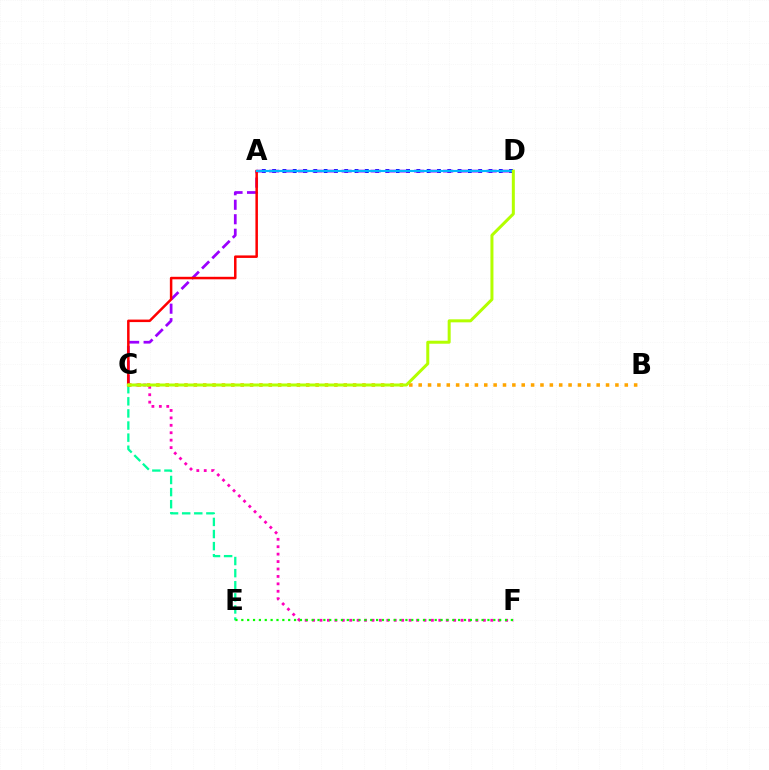{('C', 'E'): [{'color': '#00ff9d', 'line_style': 'dashed', 'thickness': 1.64}], ('A', 'D'): [{'color': '#0010ff', 'line_style': 'dotted', 'thickness': 2.8}, {'color': '#00b5ff', 'line_style': 'solid', 'thickness': 1.55}], ('C', 'F'): [{'color': '#ff00bd', 'line_style': 'dotted', 'thickness': 2.02}], ('E', 'F'): [{'color': '#08ff00', 'line_style': 'dotted', 'thickness': 1.59}], ('C', 'D'): [{'color': '#9b00ff', 'line_style': 'dashed', 'thickness': 1.97}, {'color': '#b3ff00', 'line_style': 'solid', 'thickness': 2.16}], ('A', 'C'): [{'color': '#ff0000', 'line_style': 'solid', 'thickness': 1.81}], ('B', 'C'): [{'color': '#ffa500', 'line_style': 'dotted', 'thickness': 2.55}]}